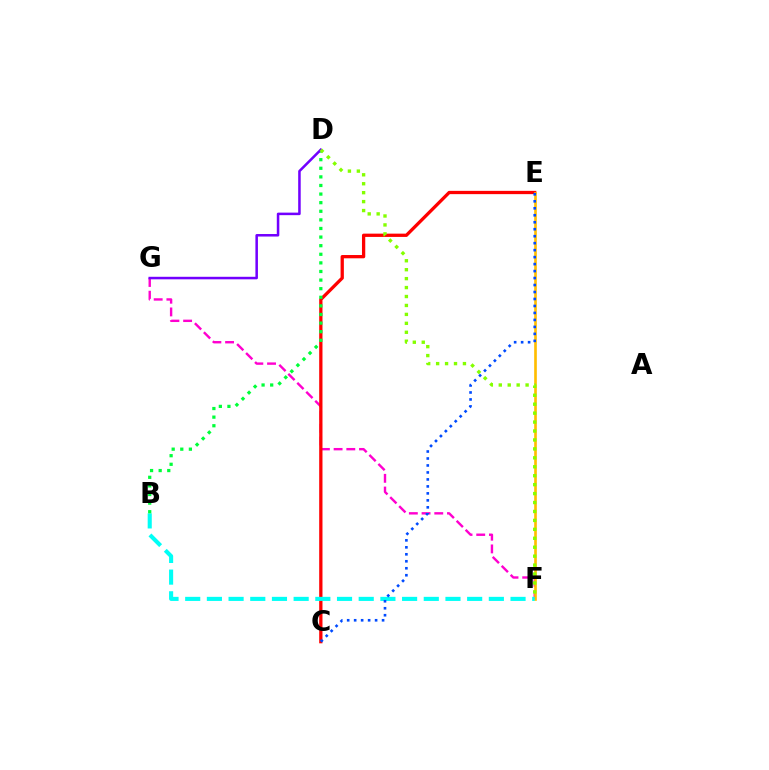{('F', 'G'): [{'color': '#ff00cf', 'line_style': 'dashed', 'thickness': 1.73}], ('C', 'E'): [{'color': '#ff0000', 'line_style': 'solid', 'thickness': 2.36}, {'color': '#004bff', 'line_style': 'dotted', 'thickness': 1.9}], ('E', 'F'): [{'color': '#ffbd00', 'line_style': 'solid', 'thickness': 1.9}], ('B', 'F'): [{'color': '#00fff6', 'line_style': 'dashed', 'thickness': 2.95}], ('B', 'D'): [{'color': '#00ff39', 'line_style': 'dotted', 'thickness': 2.34}], ('D', 'G'): [{'color': '#7200ff', 'line_style': 'solid', 'thickness': 1.82}], ('D', 'F'): [{'color': '#84ff00', 'line_style': 'dotted', 'thickness': 2.43}]}